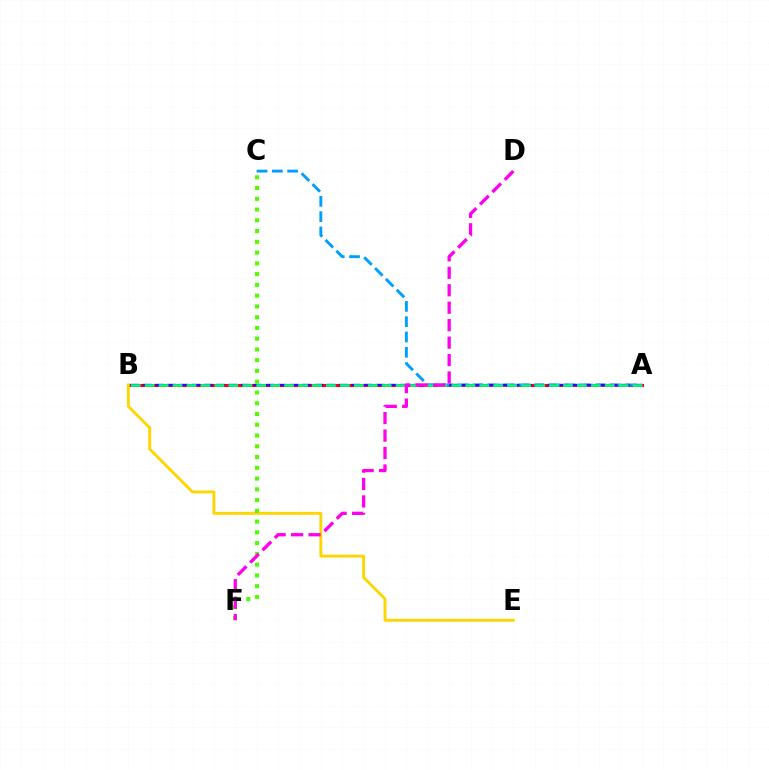{('A', 'B'): [{'color': '#ff0000', 'line_style': 'solid', 'thickness': 2.22}, {'color': '#3700ff', 'line_style': 'dashed', 'thickness': 1.67}, {'color': '#00ff86', 'line_style': 'dashed', 'thickness': 1.89}], ('A', 'C'): [{'color': '#009eff', 'line_style': 'dashed', 'thickness': 2.08}], ('B', 'E'): [{'color': '#ffd500', 'line_style': 'solid', 'thickness': 2.07}], ('C', 'F'): [{'color': '#4fff00', 'line_style': 'dotted', 'thickness': 2.92}], ('D', 'F'): [{'color': '#ff00ed', 'line_style': 'dashed', 'thickness': 2.37}]}